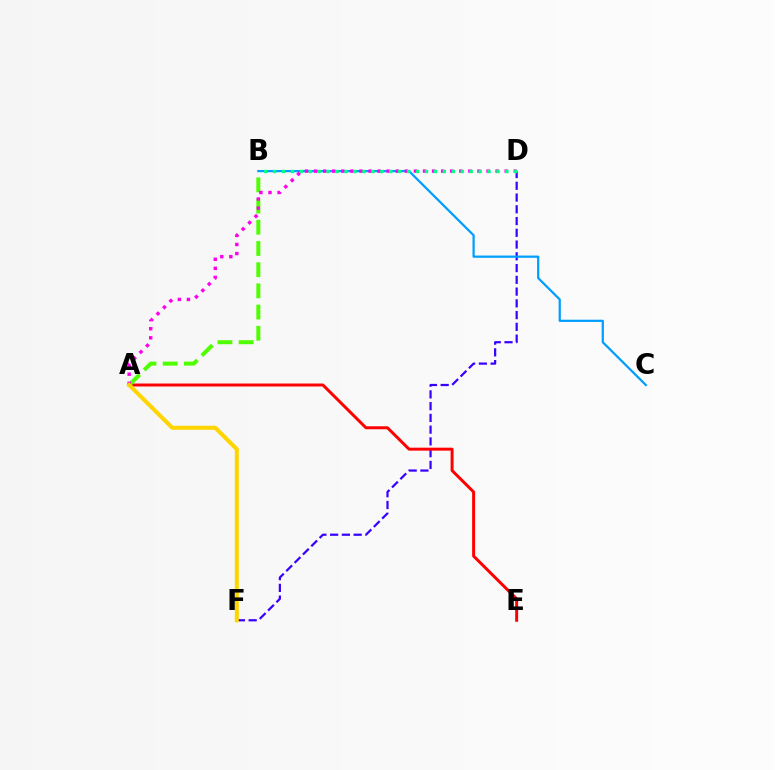{('D', 'F'): [{'color': '#3700ff', 'line_style': 'dashed', 'thickness': 1.6}], ('A', 'E'): [{'color': '#ff0000', 'line_style': 'solid', 'thickness': 2.14}], ('B', 'C'): [{'color': '#009eff', 'line_style': 'solid', 'thickness': 1.61}], ('A', 'B'): [{'color': '#4fff00', 'line_style': 'dashed', 'thickness': 2.88}], ('A', 'D'): [{'color': '#ff00ed', 'line_style': 'dotted', 'thickness': 2.47}], ('A', 'F'): [{'color': '#ffd500', 'line_style': 'solid', 'thickness': 2.9}], ('B', 'D'): [{'color': '#00ff86', 'line_style': 'dotted', 'thickness': 2.43}]}